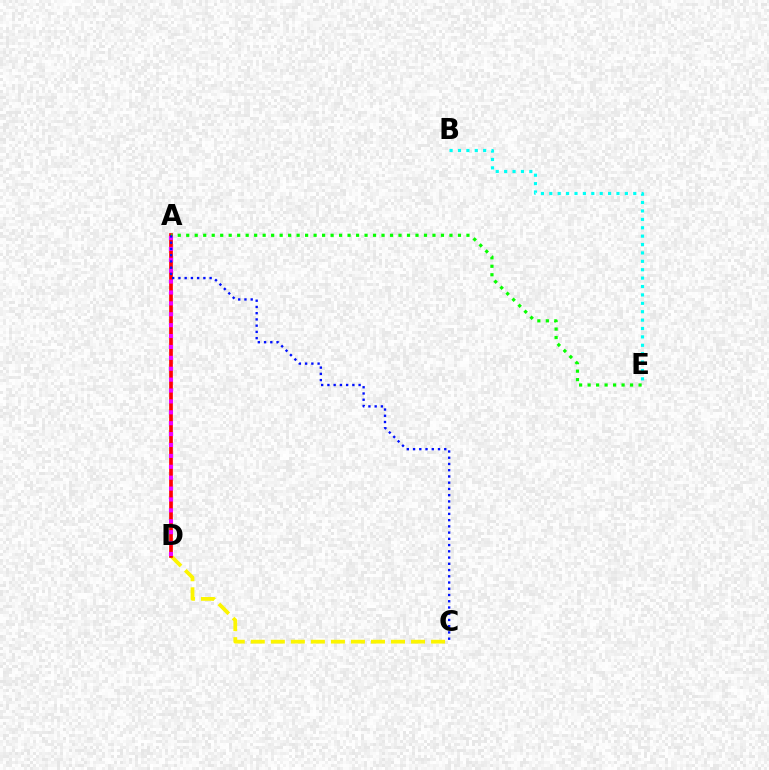{('C', 'D'): [{'color': '#fcf500', 'line_style': 'dashed', 'thickness': 2.72}], ('A', 'D'): [{'color': '#ff0000', 'line_style': 'solid', 'thickness': 2.66}, {'color': '#ee00ff', 'line_style': 'dotted', 'thickness': 2.96}], ('A', 'E'): [{'color': '#08ff00', 'line_style': 'dotted', 'thickness': 2.31}], ('A', 'C'): [{'color': '#0010ff', 'line_style': 'dotted', 'thickness': 1.7}], ('B', 'E'): [{'color': '#00fff6', 'line_style': 'dotted', 'thickness': 2.28}]}